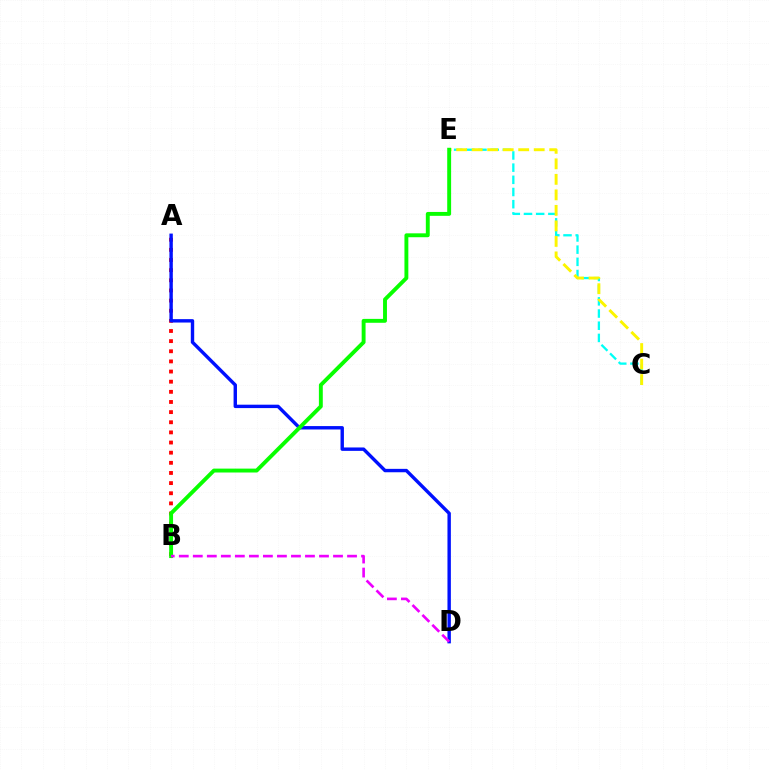{('C', 'E'): [{'color': '#00fff6', 'line_style': 'dashed', 'thickness': 1.65}, {'color': '#fcf500', 'line_style': 'dashed', 'thickness': 2.11}], ('A', 'B'): [{'color': '#ff0000', 'line_style': 'dotted', 'thickness': 2.76}], ('A', 'D'): [{'color': '#0010ff', 'line_style': 'solid', 'thickness': 2.45}], ('B', 'E'): [{'color': '#08ff00', 'line_style': 'solid', 'thickness': 2.8}], ('B', 'D'): [{'color': '#ee00ff', 'line_style': 'dashed', 'thickness': 1.9}]}